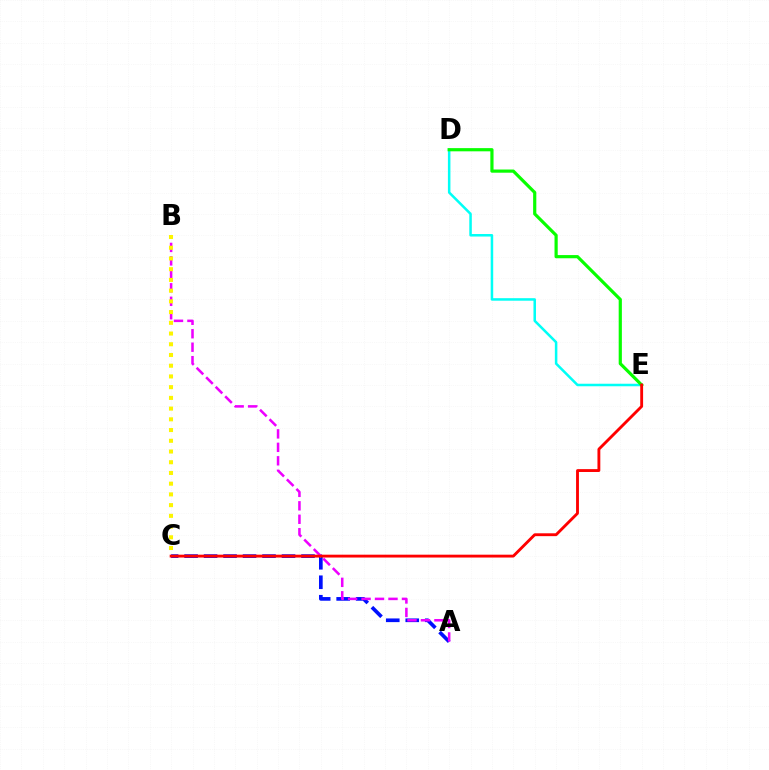{('D', 'E'): [{'color': '#00fff6', 'line_style': 'solid', 'thickness': 1.82}, {'color': '#08ff00', 'line_style': 'solid', 'thickness': 2.29}], ('A', 'C'): [{'color': '#0010ff', 'line_style': 'dashed', 'thickness': 2.65}], ('A', 'B'): [{'color': '#ee00ff', 'line_style': 'dashed', 'thickness': 1.83}], ('B', 'C'): [{'color': '#fcf500', 'line_style': 'dotted', 'thickness': 2.91}], ('C', 'E'): [{'color': '#ff0000', 'line_style': 'solid', 'thickness': 2.06}]}